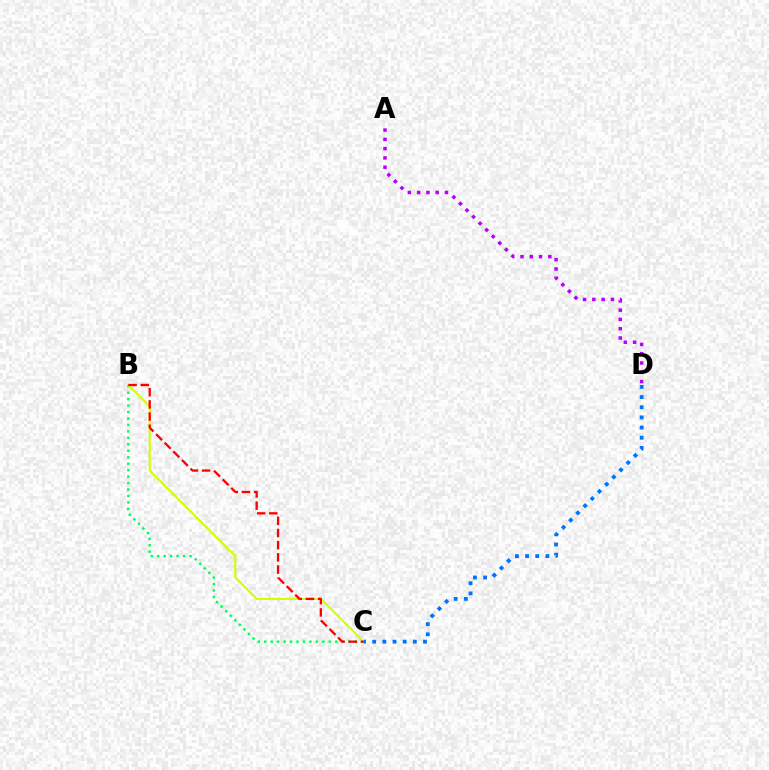{('B', 'C'): [{'color': '#00ff5c', 'line_style': 'dotted', 'thickness': 1.75}, {'color': '#d1ff00', 'line_style': 'solid', 'thickness': 1.53}, {'color': '#ff0000', 'line_style': 'dashed', 'thickness': 1.66}], ('C', 'D'): [{'color': '#0074ff', 'line_style': 'dotted', 'thickness': 2.76}], ('A', 'D'): [{'color': '#b900ff', 'line_style': 'dotted', 'thickness': 2.52}]}